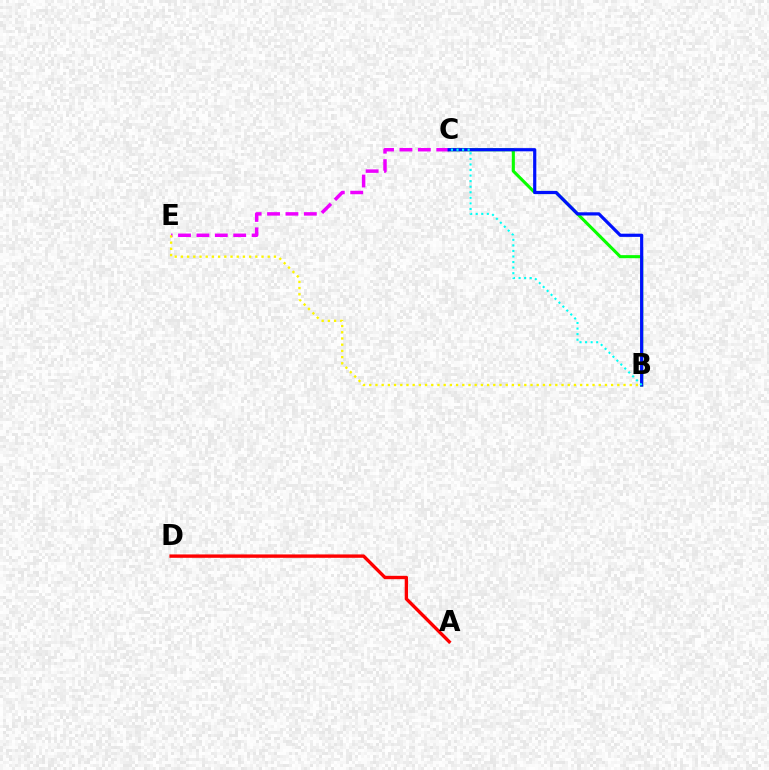{('B', 'C'): [{'color': '#08ff00', 'line_style': 'solid', 'thickness': 2.22}, {'color': '#0010ff', 'line_style': 'solid', 'thickness': 2.3}, {'color': '#00fff6', 'line_style': 'dotted', 'thickness': 1.51}], ('C', 'E'): [{'color': '#ee00ff', 'line_style': 'dashed', 'thickness': 2.5}], ('A', 'D'): [{'color': '#ff0000', 'line_style': 'solid', 'thickness': 2.43}], ('B', 'E'): [{'color': '#fcf500', 'line_style': 'dotted', 'thickness': 1.69}]}